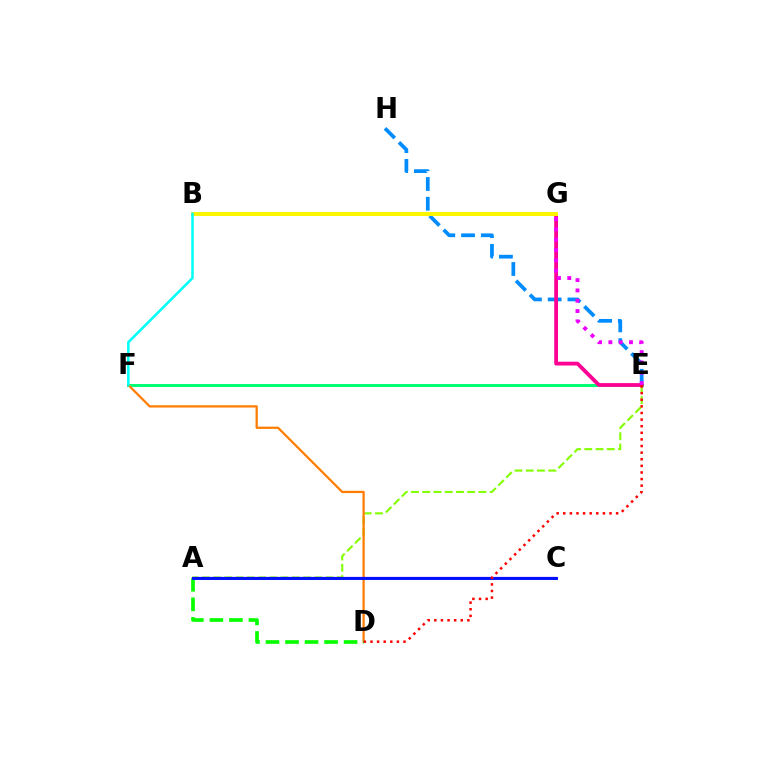{('A', 'E'): [{'color': '#84ff00', 'line_style': 'dashed', 'thickness': 1.53}], ('E', 'F'): [{'color': '#00ff74', 'line_style': 'solid', 'thickness': 2.15}], ('E', 'H'): [{'color': '#008cff', 'line_style': 'dashed', 'thickness': 2.68}], ('D', 'F'): [{'color': '#ff7c00', 'line_style': 'solid', 'thickness': 1.62}], ('A', 'D'): [{'color': '#08ff00', 'line_style': 'dashed', 'thickness': 2.65}], ('A', 'C'): [{'color': '#7200ff', 'line_style': 'solid', 'thickness': 1.62}, {'color': '#0010ff', 'line_style': 'solid', 'thickness': 2.12}], ('E', 'G'): [{'color': '#ff0094', 'line_style': 'solid', 'thickness': 2.73}, {'color': '#ee00ff', 'line_style': 'dotted', 'thickness': 2.8}], ('B', 'G'): [{'color': '#fcf500', 'line_style': 'solid', 'thickness': 2.87}], ('D', 'E'): [{'color': '#ff0000', 'line_style': 'dotted', 'thickness': 1.8}], ('B', 'F'): [{'color': '#00fff6', 'line_style': 'solid', 'thickness': 1.82}]}